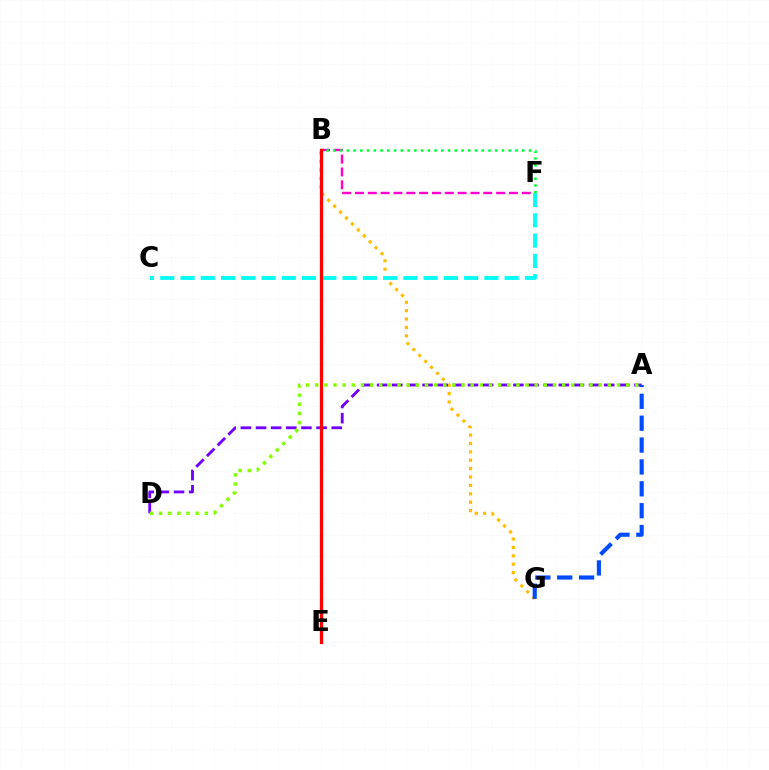{('B', 'G'): [{'color': '#ffbd00', 'line_style': 'dotted', 'thickness': 2.28}], ('A', 'D'): [{'color': '#7200ff', 'line_style': 'dashed', 'thickness': 2.06}, {'color': '#84ff00', 'line_style': 'dotted', 'thickness': 2.48}], ('B', 'F'): [{'color': '#ff00cf', 'line_style': 'dashed', 'thickness': 1.74}, {'color': '#00ff39', 'line_style': 'dotted', 'thickness': 1.83}], ('C', 'F'): [{'color': '#00fff6', 'line_style': 'dashed', 'thickness': 2.75}], ('A', 'G'): [{'color': '#004bff', 'line_style': 'dashed', 'thickness': 2.97}], ('B', 'E'): [{'color': '#ff0000', 'line_style': 'solid', 'thickness': 2.35}]}